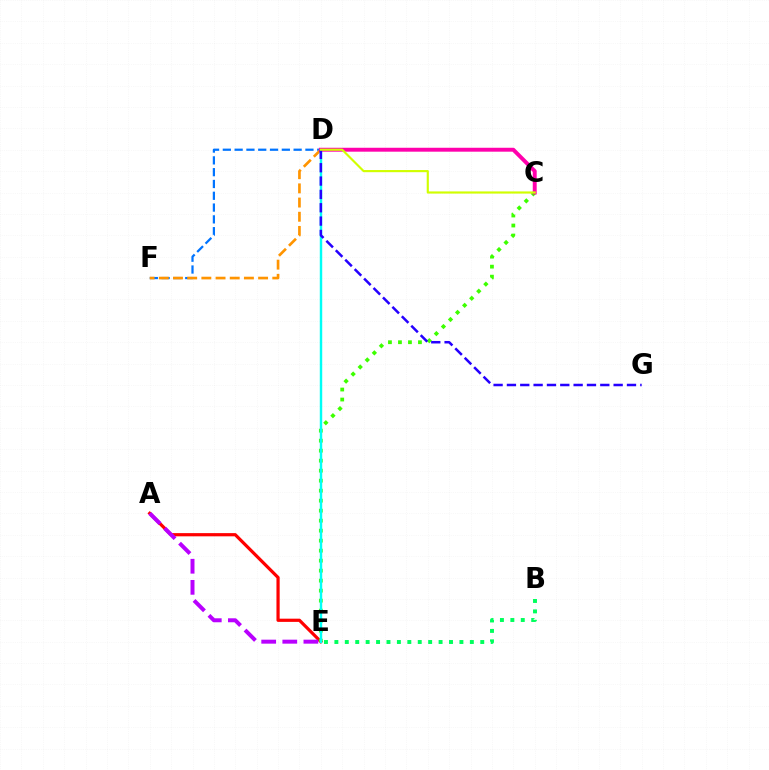{('A', 'E'): [{'color': '#ff0000', 'line_style': 'solid', 'thickness': 2.31}, {'color': '#b900ff', 'line_style': 'dashed', 'thickness': 2.87}], ('C', 'E'): [{'color': '#3dff00', 'line_style': 'dotted', 'thickness': 2.72}], ('D', 'F'): [{'color': '#0074ff', 'line_style': 'dashed', 'thickness': 1.6}, {'color': '#ff9400', 'line_style': 'dashed', 'thickness': 1.93}], ('D', 'E'): [{'color': '#00fff6', 'line_style': 'solid', 'thickness': 1.75}], ('B', 'E'): [{'color': '#00ff5c', 'line_style': 'dotted', 'thickness': 2.83}], ('C', 'D'): [{'color': '#ff00ac', 'line_style': 'solid', 'thickness': 2.82}, {'color': '#d1ff00', 'line_style': 'solid', 'thickness': 1.55}], ('D', 'G'): [{'color': '#2500ff', 'line_style': 'dashed', 'thickness': 1.81}]}